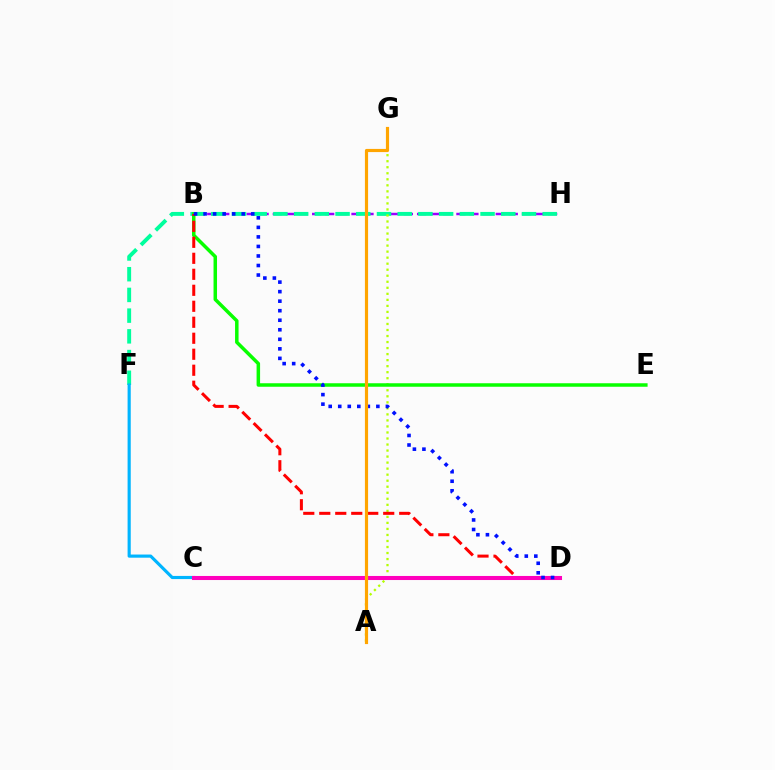{('B', 'H'): [{'color': '#9b00ff', 'line_style': 'dashed', 'thickness': 1.78}], ('F', 'H'): [{'color': '#00ff9d', 'line_style': 'dashed', 'thickness': 2.81}], ('A', 'G'): [{'color': '#b3ff00', 'line_style': 'dotted', 'thickness': 1.64}, {'color': '#ffa500', 'line_style': 'solid', 'thickness': 2.28}], ('B', 'E'): [{'color': '#08ff00', 'line_style': 'solid', 'thickness': 2.52}], ('C', 'F'): [{'color': '#00b5ff', 'line_style': 'solid', 'thickness': 2.27}], ('B', 'D'): [{'color': '#ff0000', 'line_style': 'dashed', 'thickness': 2.17}, {'color': '#0010ff', 'line_style': 'dotted', 'thickness': 2.59}], ('C', 'D'): [{'color': '#ff00bd', 'line_style': 'solid', 'thickness': 2.93}]}